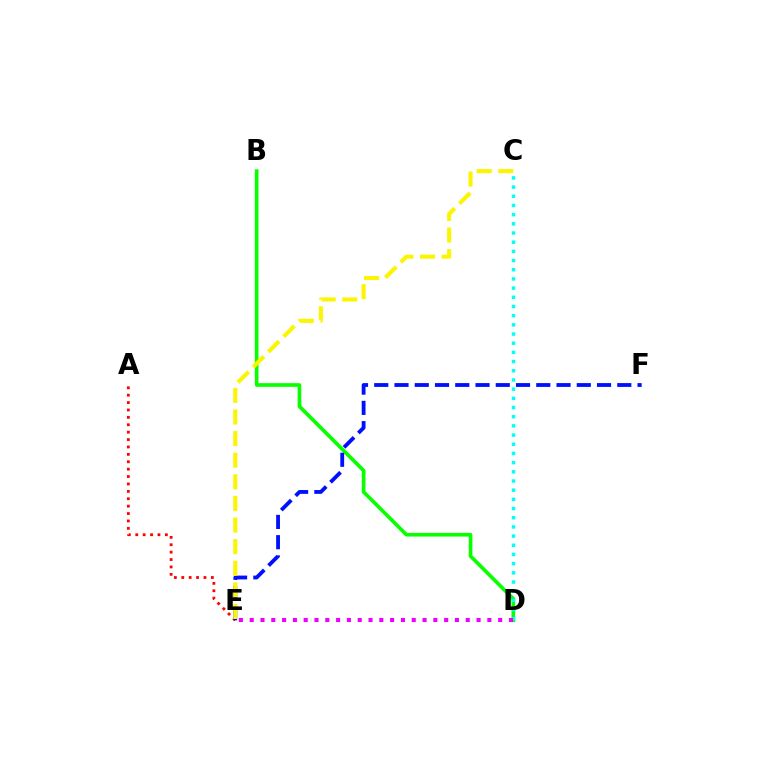{('B', 'D'): [{'color': '#08ff00', 'line_style': 'solid', 'thickness': 2.64}], ('A', 'E'): [{'color': '#ff0000', 'line_style': 'dotted', 'thickness': 2.01}], ('C', 'D'): [{'color': '#00fff6', 'line_style': 'dotted', 'thickness': 2.5}], ('E', 'F'): [{'color': '#0010ff', 'line_style': 'dashed', 'thickness': 2.75}], ('C', 'E'): [{'color': '#fcf500', 'line_style': 'dashed', 'thickness': 2.94}], ('D', 'E'): [{'color': '#ee00ff', 'line_style': 'dotted', 'thickness': 2.94}]}